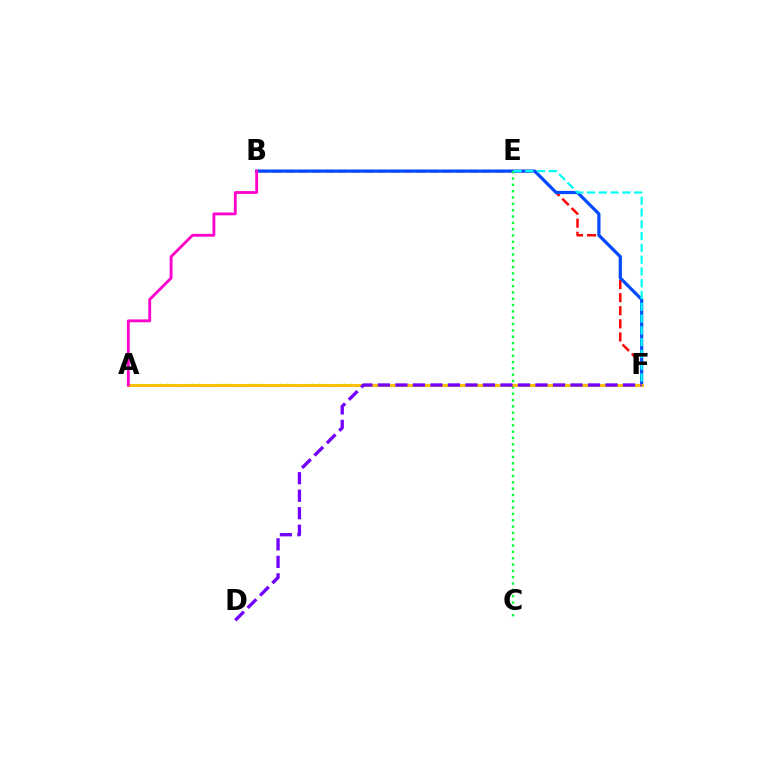{('B', 'F'): [{'color': '#ff0000', 'line_style': 'dashed', 'thickness': 1.78}, {'color': '#004bff', 'line_style': 'solid', 'thickness': 2.3}], ('A', 'F'): [{'color': '#84ff00', 'line_style': 'dotted', 'thickness': 1.72}, {'color': '#ffbd00', 'line_style': 'solid', 'thickness': 2.02}], ('C', 'E'): [{'color': '#00ff39', 'line_style': 'dotted', 'thickness': 1.72}], ('E', 'F'): [{'color': '#00fff6', 'line_style': 'dashed', 'thickness': 1.6}], ('A', 'B'): [{'color': '#ff00cf', 'line_style': 'solid', 'thickness': 2.03}], ('D', 'F'): [{'color': '#7200ff', 'line_style': 'dashed', 'thickness': 2.38}]}